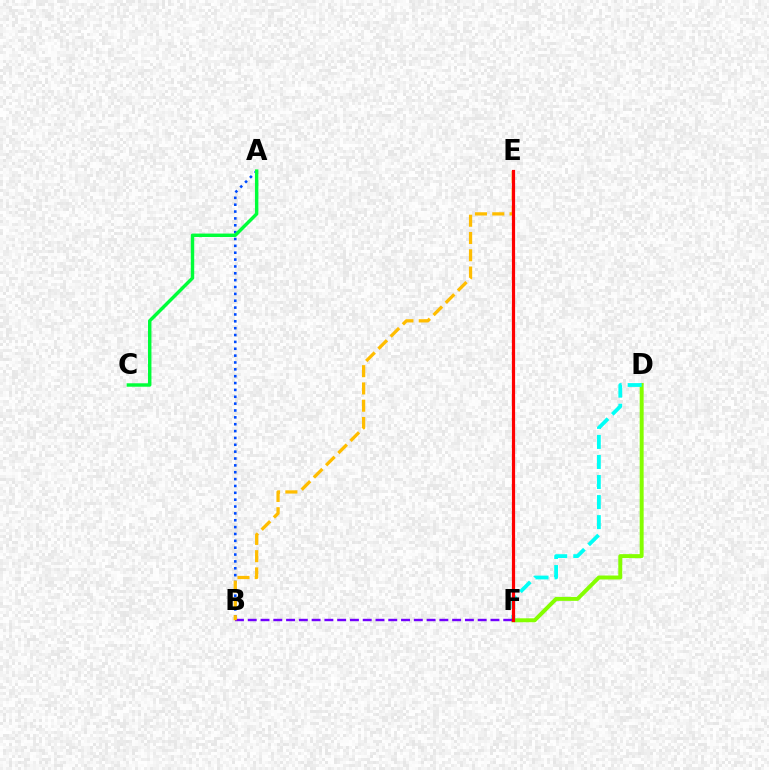{('D', 'F'): [{'color': '#84ff00', 'line_style': 'solid', 'thickness': 2.84}, {'color': '#00fff6', 'line_style': 'dashed', 'thickness': 2.72}], ('E', 'F'): [{'color': '#ff00cf', 'line_style': 'dashed', 'thickness': 1.87}, {'color': '#ff0000', 'line_style': 'solid', 'thickness': 2.31}], ('B', 'F'): [{'color': '#7200ff', 'line_style': 'dashed', 'thickness': 1.74}], ('A', 'B'): [{'color': '#004bff', 'line_style': 'dotted', 'thickness': 1.86}], ('B', 'E'): [{'color': '#ffbd00', 'line_style': 'dashed', 'thickness': 2.35}], ('A', 'C'): [{'color': '#00ff39', 'line_style': 'solid', 'thickness': 2.47}]}